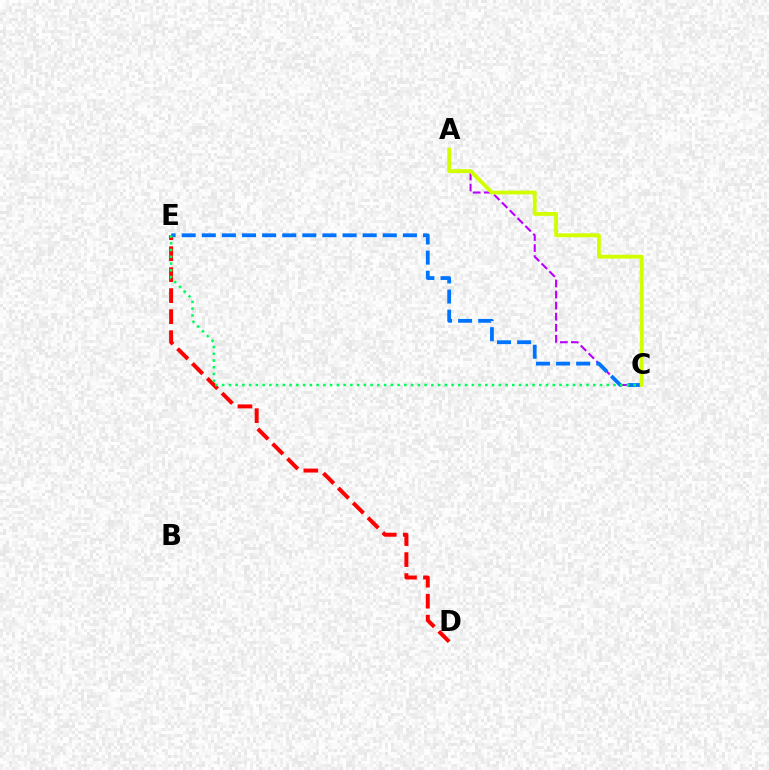{('D', 'E'): [{'color': '#ff0000', 'line_style': 'dashed', 'thickness': 2.85}], ('A', 'C'): [{'color': '#b900ff', 'line_style': 'dashed', 'thickness': 1.5}, {'color': '#d1ff00', 'line_style': 'solid', 'thickness': 2.77}], ('C', 'E'): [{'color': '#0074ff', 'line_style': 'dashed', 'thickness': 2.73}, {'color': '#00ff5c', 'line_style': 'dotted', 'thickness': 1.83}]}